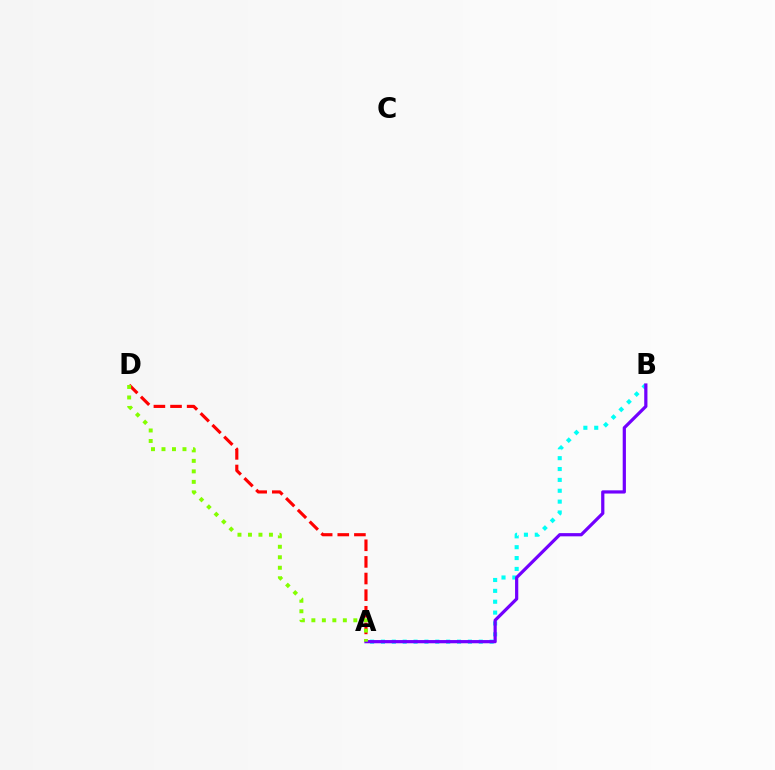{('A', 'D'): [{'color': '#ff0000', 'line_style': 'dashed', 'thickness': 2.26}, {'color': '#84ff00', 'line_style': 'dotted', 'thickness': 2.85}], ('A', 'B'): [{'color': '#00fff6', 'line_style': 'dotted', 'thickness': 2.95}, {'color': '#7200ff', 'line_style': 'solid', 'thickness': 2.32}]}